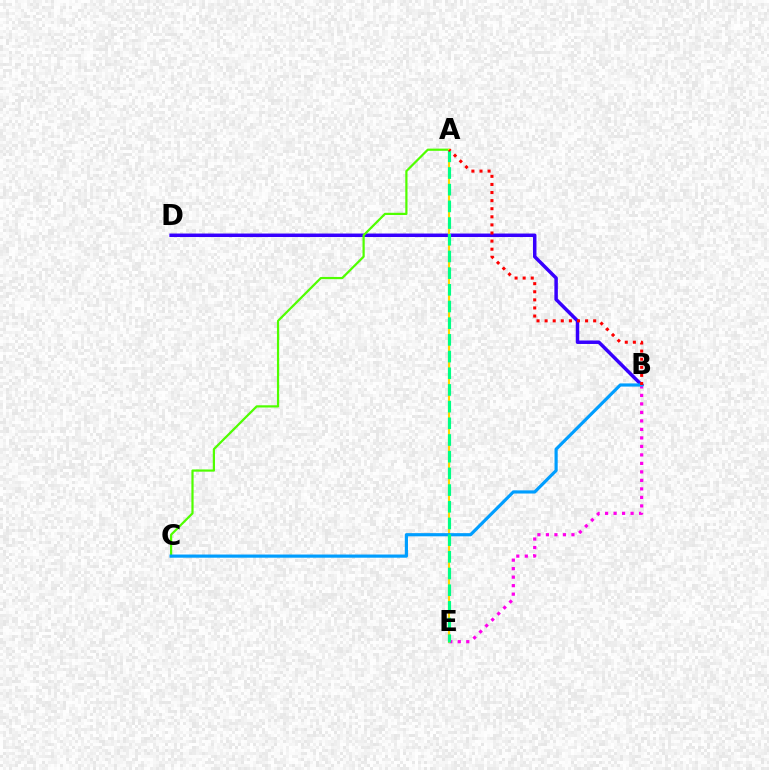{('B', 'D'): [{'color': '#3700ff', 'line_style': 'solid', 'thickness': 2.51}], ('B', 'E'): [{'color': '#ff00ed', 'line_style': 'dotted', 'thickness': 2.31}], ('A', 'C'): [{'color': '#4fff00', 'line_style': 'solid', 'thickness': 1.59}], ('A', 'E'): [{'color': '#ffd500', 'line_style': 'solid', 'thickness': 1.53}, {'color': '#00ff86', 'line_style': 'dashed', 'thickness': 2.27}], ('B', 'C'): [{'color': '#009eff', 'line_style': 'solid', 'thickness': 2.28}], ('A', 'B'): [{'color': '#ff0000', 'line_style': 'dotted', 'thickness': 2.2}]}